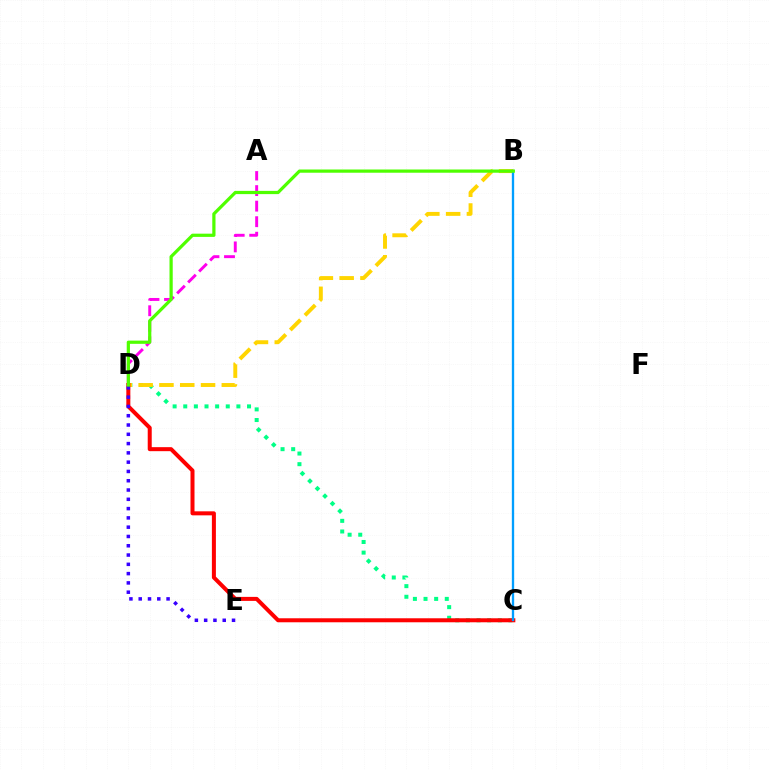{('C', 'D'): [{'color': '#00ff86', 'line_style': 'dotted', 'thickness': 2.89}, {'color': '#ff0000', 'line_style': 'solid', 'thickness': 2.89}], ('A', 'D'): [{'color': '#ff00ed', 'line_style': 'dashed', 'thickness': 2.11}], ('B', 'D'): [{'color': '#ffd500', 'line_style': 'dashed', 'thickness': 2.83}, {'color': '#4fff00', 'line_style': 'solid', 'thickness': 2.32}], ('B', 'C'): [{'color': '#009eff', 'line_style': 'solid', 'thickness': 1.68}], ('D', 'E'): [{'color': '#3700ff', 'line_style': 'dotted', 'thickness': 2.52}]}